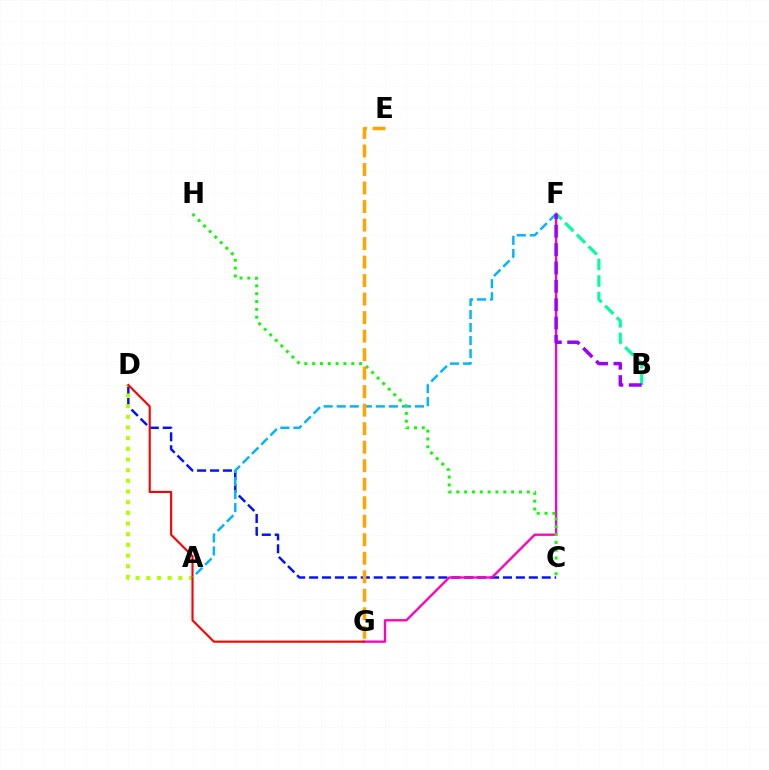{('B', 'F'): [{'color': '#00ff9d', 'line_style': 'dashed', 'thickness': 2.25}, {'color': '#9b00ff', 'line_style': 'dashed', 'thickness': 2.49}], ('C', 'D'): [{'color': '#0010ff', 'line_style': 'dashed', 'thickness': 1.76}], ('F', 'G'): [{'color': '#ff00bd', 'line_style': 'solid', 'thickness': 1.67}], ('A', 'D'): [{'color': '#b3ff00', 'line_style': 'dotted', 'thickness': 2.9}], ('D', 'G'): [{'color': '#ff0000', 'line_style': 'solid', 'thickness': 1.53}], ('A', 'F'): [{'color': '#00b5ff', 'line_style': 'dashed', 'thickness': 1.77}], ('C', 'H'): [{'color': '#08ff00', 'line_style': 'dotted', 'thickness': 2.13}], ('E', 'G'): [{'color': '#ffa500', 'line_style': 'dashed', 'thickness': 2.51}]}